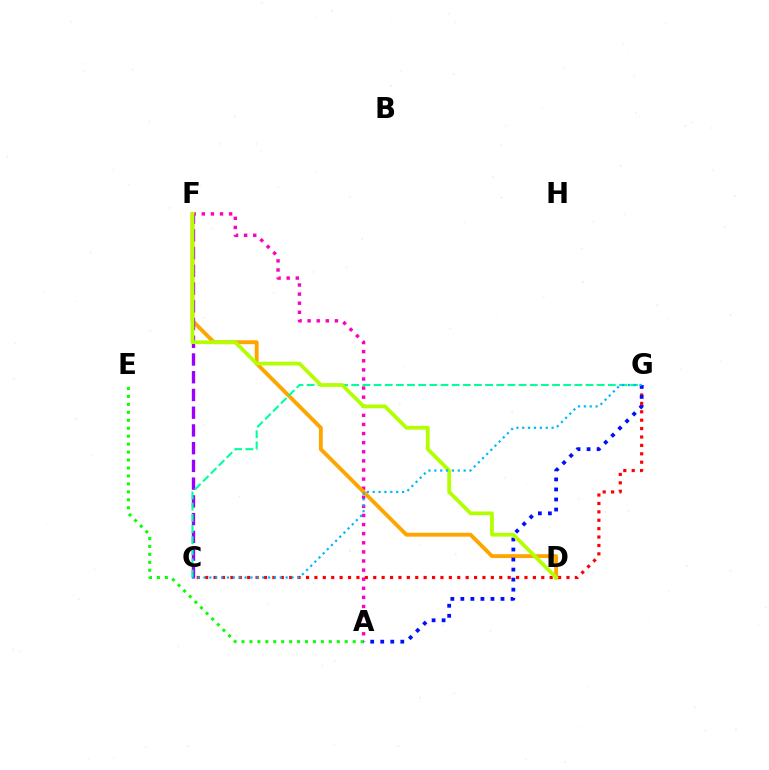{('A', 'F'): [{'color': '#ff00bd', 'line_style': 'dotted', 'thickness': 2.47}], ('D', 'F'): [{'color': '#ffa500', 'line_style': 'solid', 'thickness': 2.8}, {'color': '#b3ff00', 'line_style': 'solid', 'thickness': 2.7}], ('C', 'F'): [{'color': '#9b00ff', 'line_style': 'dashed', 'thickness': 2.41}], ('C', 'G'): [{'color': '#ff0000', 'line_style': 'dotted', 'thickness': 2.28}, {'color': '#00ff9d', 'line_style': 'dashed', 'thickness': 1.52}, {'color': '#00b5ff', 'line_style': 'dotted', 'thickness': 1.59}], ('A', 'E'): [{'color': '#08ff00', 'line_style': 'dotted', 'thickness': 2.16}], ('A', 'G'): [{'color': '#0010ff', 'line_style': 'dotted', 'thickness': 2.73}]}